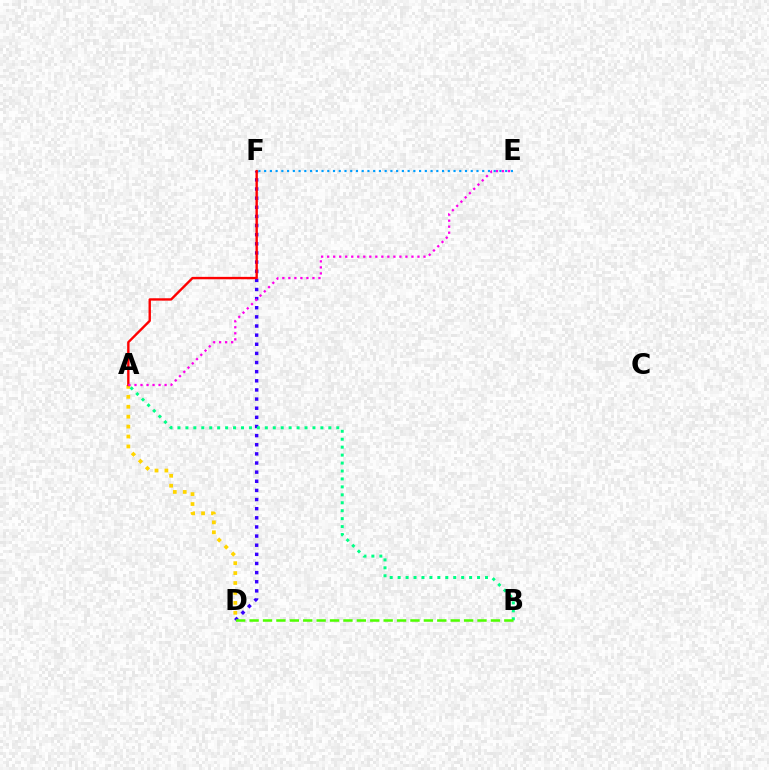{('A', 'D'): [{'color': '#ffd500', 'line_style': 'dotted', 'thickness': 2.7}], ('D', 'F'): [{'color': '#3700ff', 'line_style': 'dotted', 'thickness': 2.48}], ('A', 'B'): [{'color': '#00ff86', 'line_style': 'dotted', 'thickness': 2.16}], ('A', 'F'): [{'color': '#ff0000', 'line_style': 'solid', 'thickness': 1.71}], ('E', 'F'): [{'color': '#009eff', 'line_style': 'dotted', 'thickness': 1.56}], ('B', 'D'): [{'color': '#4fff00', 'line_style': 'dashed', 'thickness': 1.82}], ('A', 'E'): [{'color': '#ff00ed', 'line_style': 'dotted', 'thickness': 1.64}]}